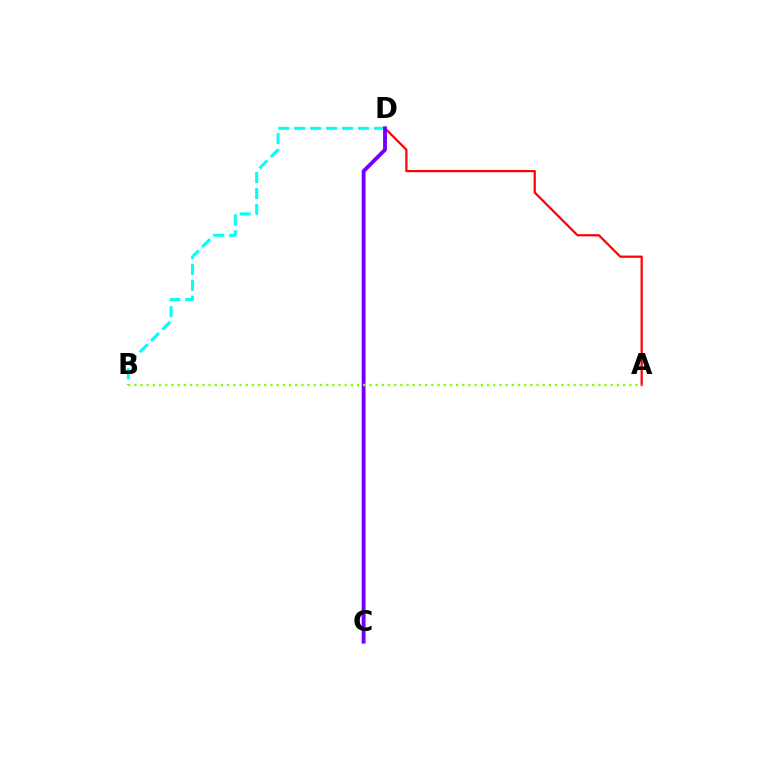{('B', 'D'): [{'color': '#00fff6', 'line_style': 'dashed', 'thickness': 2.17}], ('A', 'D'): [{'color': '#ff0000', 'line_style': 'solid', 'thickness': 1.59}], ('C', 'D'): [{'color': '#7200ff', 'line_style': 'solid', 'thickness': 2.78}], ('A', 'B'): [{'color': '#84ff00', 'line_style': 'dotted', 'thickness': 1.68}]}